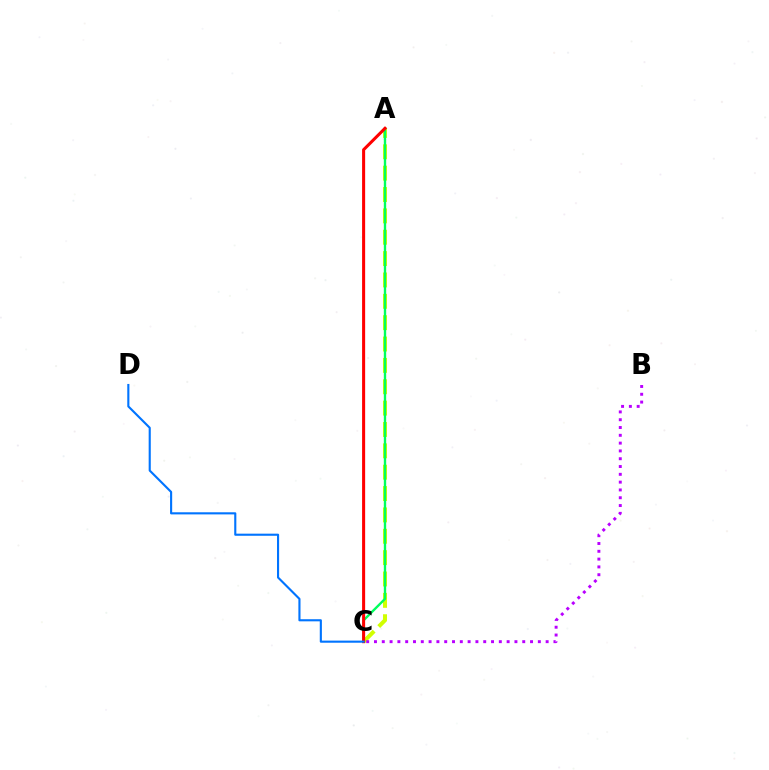{('A', 'C'): [{'color': '#d1ff00', 'line_style': 'dashed', 'thickness': 2.9}, {'color': '#00ff5c', 'line_style': 'solid', 'thickness': 1.71}, {'color': '#ff0000', 'line_style': 'solid', 'thickness': 2.2}], ('B', 'C'): [{'color': '#b900ff', 'line_style': 'dotted', 'thickness': 2.12}], ('C', 'D'): [{'color': '#0074ff', 'line_style': 'solid', 'thickness': 1.53}]}